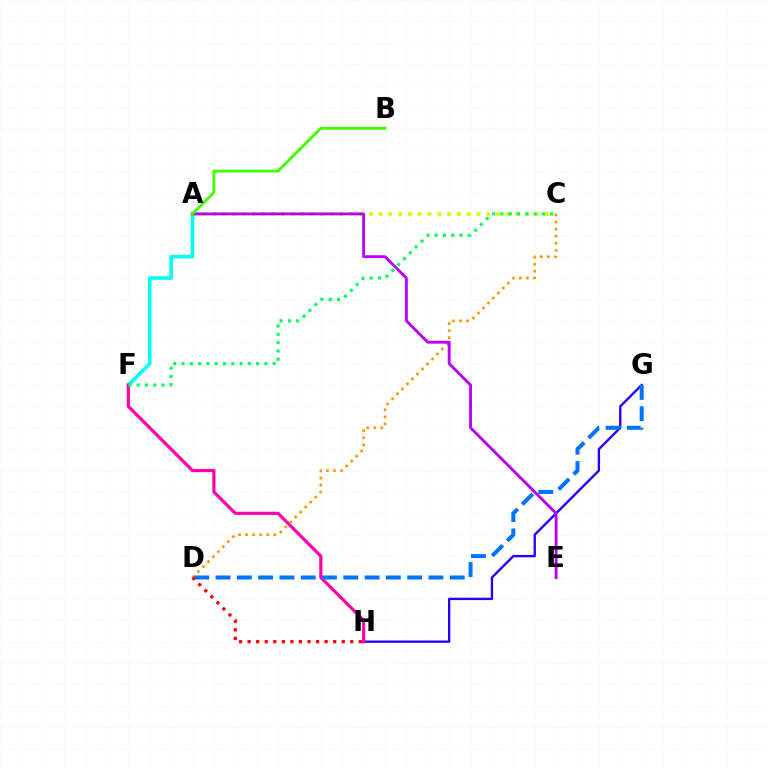{('A', 'C'): [{'color': '#d1ff00', 'line_style': 'dotted', 'thickness': 2.66}], ('G', 'H'): [{'color': '#2500ff', 'line_style': 'solid', 'thickness': 1.69}], ('A', 'F'): [{'color': '#00fff6', 'line_style': 'solid', 'thickness': 2.59}], ('F', 'H'): [{'color': '#ff00ac', 'line_style': 'solid', 'thickness': 2.29}], ('C', 'D'): [{'color': '#ff9400', 'line_style': 'dotted', 'thickness': 1.92}], ('D', 'G'): [{'color': '#0074ff', 'line_style': 'dashed', 'thickness': 2.89}], ('A', 'E'): [{'color': '#b900ff', 'line_style': 'solid', 'thickness': 2.06}], ('A', 'B'): [{'color': '#3dff00', 'line_style': 'solid', 'thickness': 2.04}], ('D', 'H'): [{'color': '#ff0000', 'line_style': 'dotted', 'thickness': 2.32}], ('C', 'F'): [{'color': '#00ff5c', 'line_style': 'dotted', 'thickness': 2.25}]}